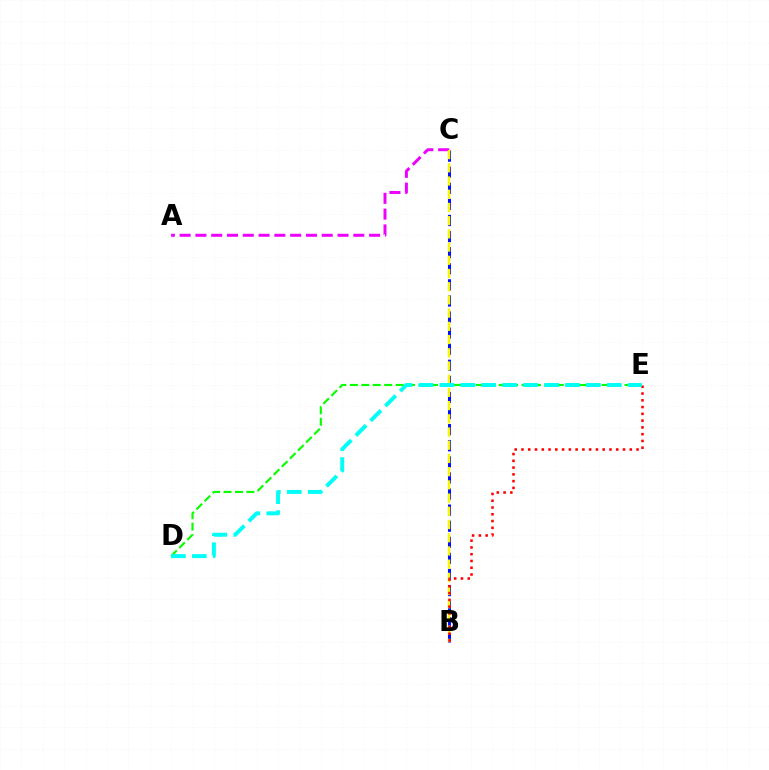{('A', 'C'): [{'color': '#ee00ff', 'line_style': 'dashed', 'thickness': 2.14}], ('B', 'C'): [{'color': '#0010ff', 'line_style': 'dashed', 'thickness': 2.19}, {'color': '#fcf500', 'line_style': 'dashed', 'thickness': 1.79}], ('D', 'E'): [{'color': '#08ff00', 'line_style': 'dashed', 'thickness': 1.55}, {'color': '#00fff6', 'line_style': 'dashed', 'thickness': 2.84}], ('B', 'E'): [{'color': '#ff0000', 'line_style': 'dotted', 'thickness': 1.84}]}